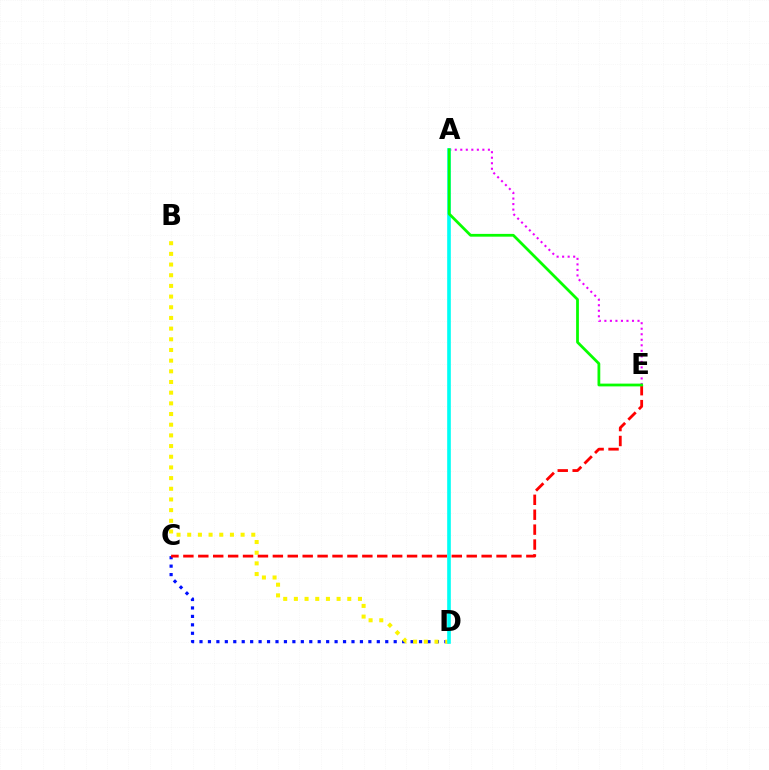{('A', 'E'): [{'color': '#ee00ff', 'line_style': 'dotted', 'thickness': 1.5}, {'color': '#08ff00', 'line_style': 'solid', 'thickness': 1.99}], ('C', 'D'): [{'color': '#0010ff', 'line_style': 'dotted', 'thickness': 2.29}], ('B', 'D'): [{'color': '#fcf500', 'line_style': 'dotted', 'thickness': 2.9}], ('C', 'E'): [{'color': '#ff0000', 'line_style': 'dashed', 'thickness': 2.03}], ('A', 'D'): [{'color': '#00fff6', 'line_style': 'solid', 'thickness': 2.62}]}